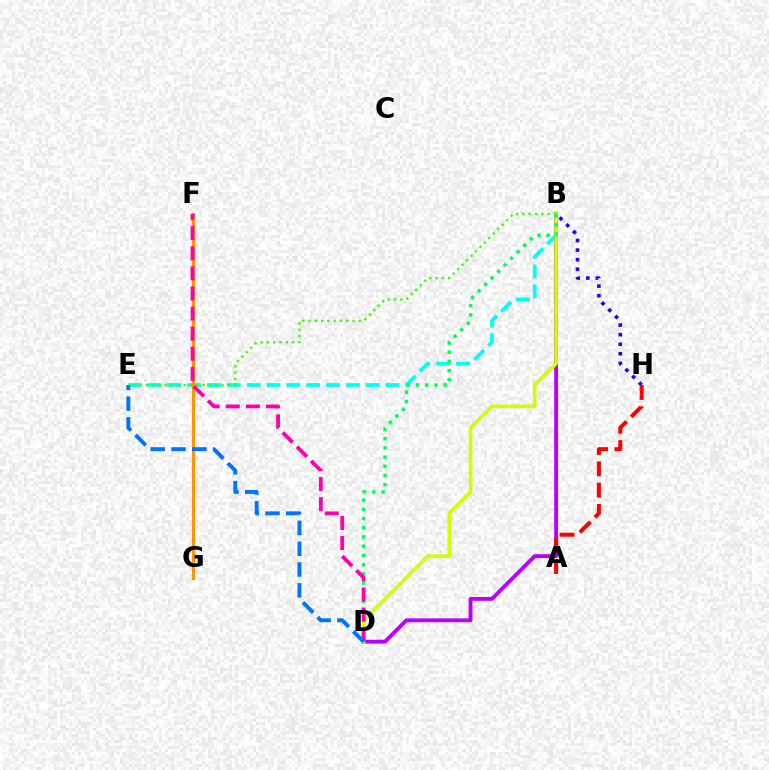{('B', 'E'): [{'color': '#00fff6', 'line_style': 'dashed', 'thickness': 2.69}, {'color': '#3dff00', 'line_style': 'dotted', 'thickness': 1.71}], ('B', 'D'): [{'color': '#b900ff', 'line_style': 'solid', 'thickness': 2.77}, {'color': '#d1ff00', 'line_style': 'solid', 'thickness': 2.58}, {'color': '#00ff5c', 'line_style': 'dotted', 'thickness': 2.5}], ('F', 'G'): [{'color': '#ff9400', 'line_style': 'solid', 'thickness': 2.26}], ('B', 'H'): [{'color': '#2500ff', 'line_style': 'dotted', 'thickness': 2.6}], ('A', 'H'): [{'color': '#ff0000', 'line_style': 'dashed', 'thickness': 2.9}], ('D', 'F'): [{'color': '#ff00ac', 'line_style': 'dashed', 'thickness': 2.73}], ('D', 'E'): [{'color': '#0074ff', 'line_style': 'dashed', 'thickness': 2.83}]}